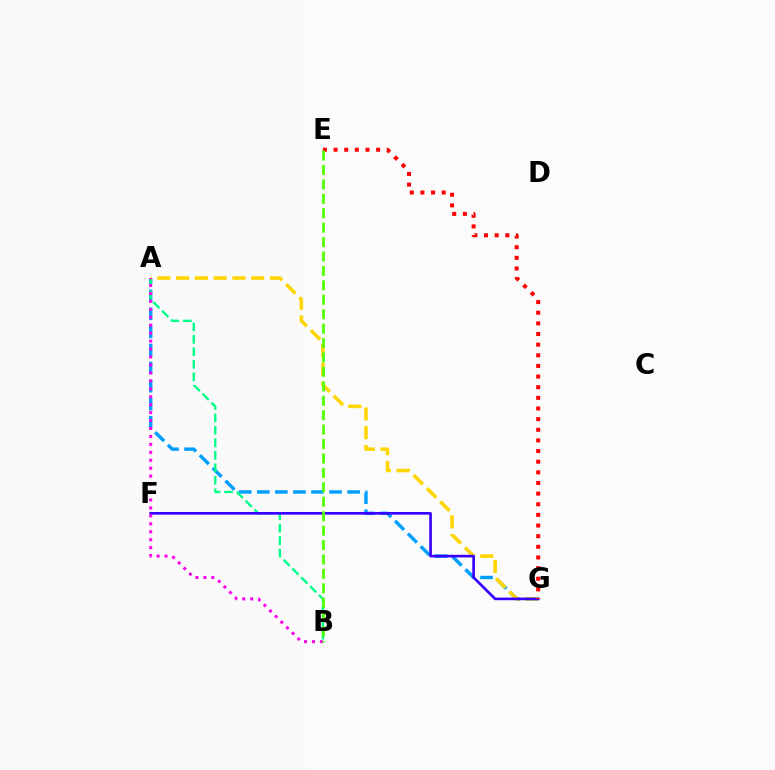{('A', 'G'): [{'color': '#009eff', 'line_style': 'dashed', 'thickness': 2.45}, {'color': '#ffd500', 'line_style': 'dashed', 'thickness': 2.55}], ('A', 'B'): [{'color': '#00ff86', 'line_style': 'dashed', 'thickness': 1.7}, {'color': '#ff00ed', 'line_style': 'dotted', 'thickness': 2.16}], ('F', 'G'): [{'color': '#3700ff', 'line_style': 'solid', 'thickness': 1.9}], ('E', 'G'): [{'color': '#ff0000', 'line_style': 'dotted', 'thickness': 2.89}], ('B', 'E'): [{'color': '#4fff00', 'line_style': 'dashed', 'thickness': 1.96}]}